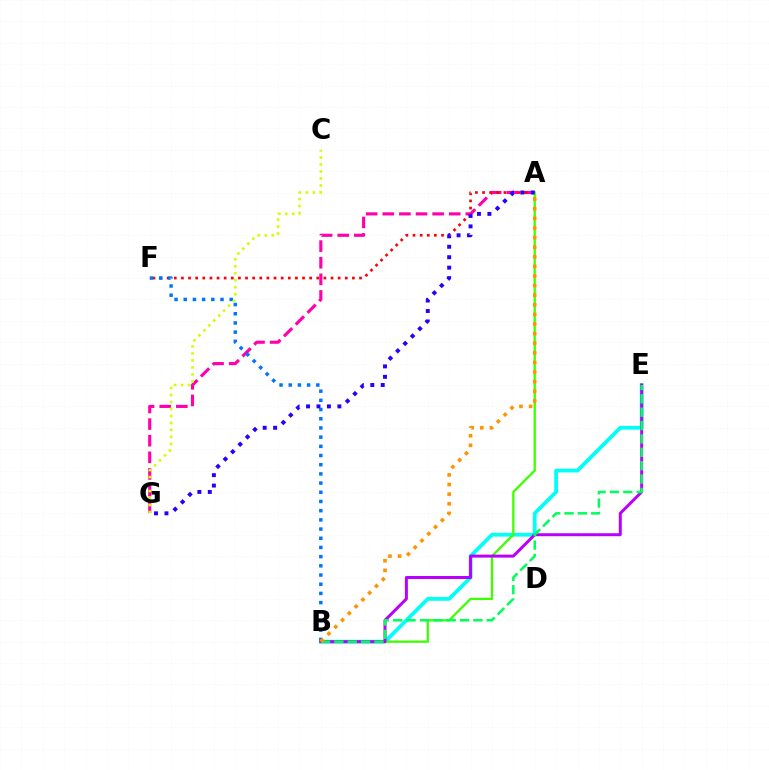{('B', 'E'): [{'color': '#00fff6', 'line_style': 'solid', 'thickness': 2.71}, {'color': '#b900ff', 'line_style': 'solid', 'thickness': 2.15}, {'color': '#00ff5c', 'line_style': 'dashed', 'thickness': 1.82}], ('A', 'G'): [{'color': '#ff00ac', 'line_style': 'dashed', 'thickness': 2.26}, {'color': '#2500ff', 'line_style': 'dotted', 'thickness': 2.84}], ('A', 'F'): [{'color': '#ff0000', 'line_style': 'dotted', 'thickness': 1.94}], ('A', 'B'): [{'color': '#3dff00', 'line_style': 'solid', 'thickness': 1.64}, {'color': '#ff9400', 'line_style': 'dotted', 'thickness': 2.61}], ('B', 'F'): [{'color': '#0074ff', 'line_style': 'dotted', 'thickness': 2.5}], ('C', 'G'): [{'color': '#d1ff00', 'line_style': 'dotted', 'thickness': 1.9}]}